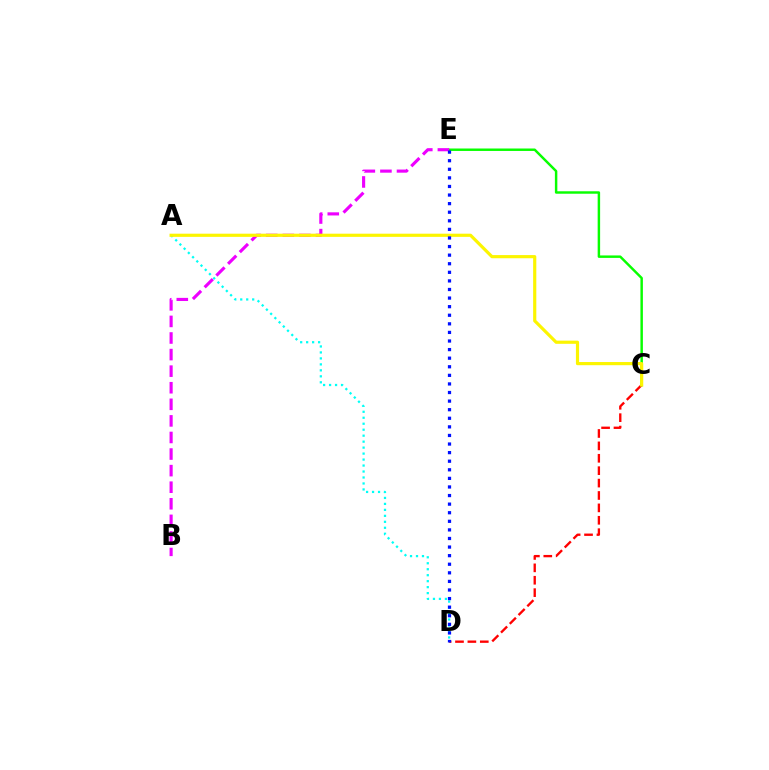{('C', 'D'): [{'color': '#ff0000', 'line_style': 'dashed', 'thickness': 1.68}], ('C', 'E'): [{'color': '#08ff00', 'line_style': 'solid', 'thickness': 1.77}], ('A', 'D'): [{'color': '#00fff6', 'line_style': 'dotted', 'thickness': 1.62}], ('B', 'E'): [{'color': '#ee00ff', 'line_style': 'dashed', 'thickness': 2.25}], ('A', 'C'): [{'color': '#fcf500', 'line_style': 'solid', 'thickness': 2.29}], ('D', 'E'): [{'color': '#0010ff', 'line_style': 'dotted', 'thickness': 2.33}]}